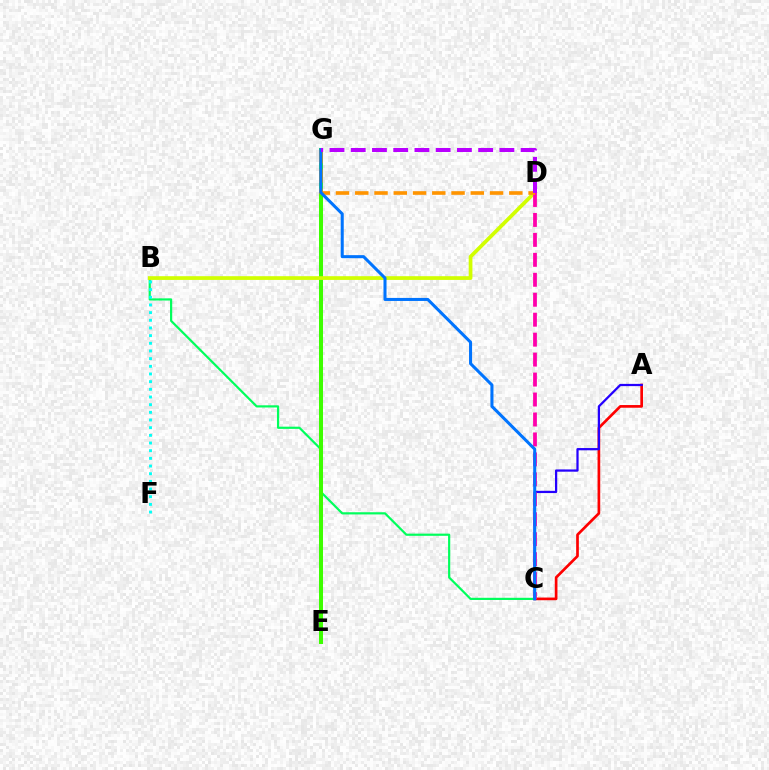{('A', 'C'): [{'color': '#ff0000', 'line_style': 'solid', 'thickness': 1.93}, {'color': '#2500ff', 'line_style': 'solid', 'thickness': 1.62}], ('B', 'C'): [{'color': '#00ff5c', 'line_style': 'solid', 'thickness': 1.58}], ('E', 'G'): [{'color': '#3dff00', 'line_style': 'solid', 'thickness': 2.88}], ('B', 'D'): [{'color': '#d1ff00', 'line_style': 'solid', 'thickness': 2.68}], ('C', 'D'): [{'color': '#ff00ac', 'line_style': 'dashed', 'thickness': 2.71}], ('D', 'G'): [{'color': '#ff9400', 'line_style': 'dashed', 'thickness': 2.62}, {'color': '#b900ff', 'line_style': 'dashed', 'thickness': 2.88}], ('C', 'G'): [{'color': '#0074ff', 'line_style': 'solid', 'thickness': 2.19}], ('B', 'F'): [{'color': '#00fff6', 'line_style': 'dotted', 'thickness': 2.08}]}